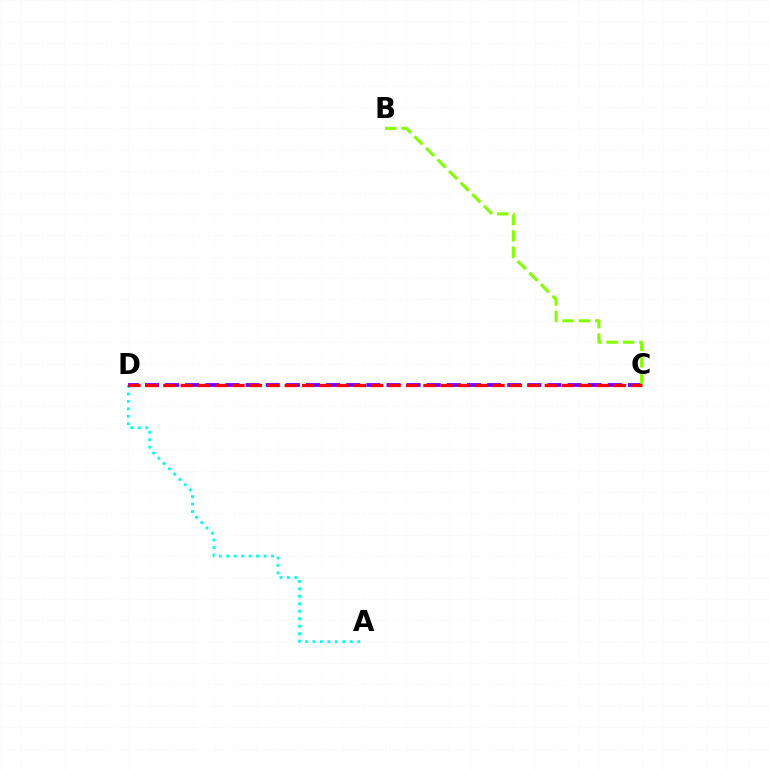{('A', 'D'): [{'color': '#00fff6', 'line_style': 'dotted', 'thickness': 2.03}], ('C', 'D'): [{'color': '#7200ff', 'line_style': 'dashed', 'thickness': 2.73}, {'color': '#ff0000', 'line_style': 'dashed', 'thickness': 2.36}], ('B', 'C'): [{'color': '#84ff00', 'line_style': 'dashed', 'thickness': 2.22}]}